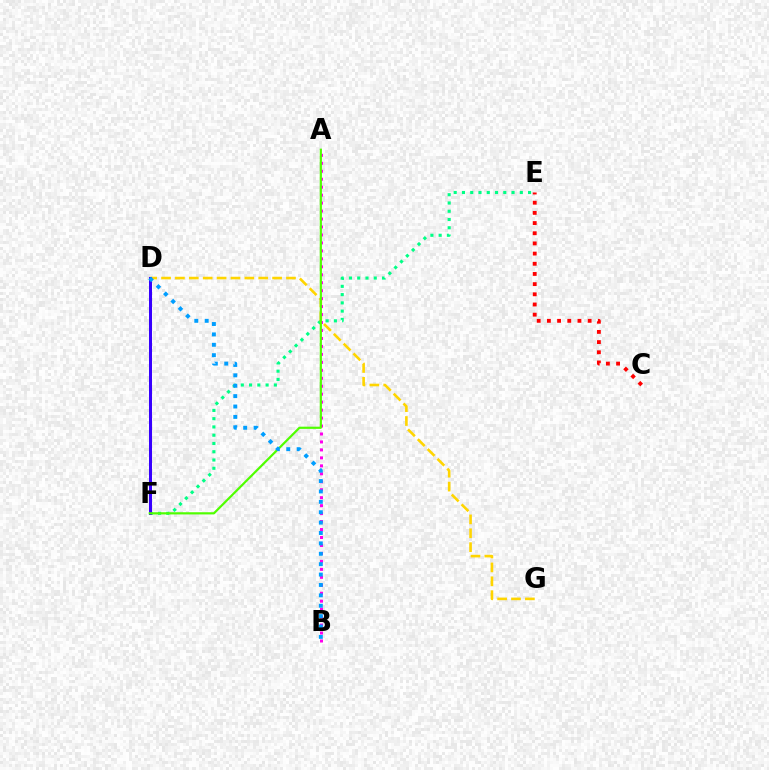{('E', 'F'): [{'color': '#00ff86', 'line_style': 'dotted', 'thickness': 2.24}], ('C', 'E'): [{'color': '#ff0000', 'line_style': 'dotted', 'thickness': 2.77}], ('D', 'G'): [{'color': '#ffd500', 'line_style': 'dashed', 'thickness': 1.89}], ('D', 'F'): [{'color': '#3700ff', 'line_style': 'solid', 'thickness': 2.16}], ('A', 'B'): [{'color': '#ff00ed', 'line_style': 'dotted', 'thickness': 2.16}], ('A', 'F'): [{'color': '#4fff00', 'line_style': 'solid', 'thickness': 1.58}], ('B', 'D'): [{'color': '#009eff', 'line_style': 'dotted', 'thickness': 2.82}]}